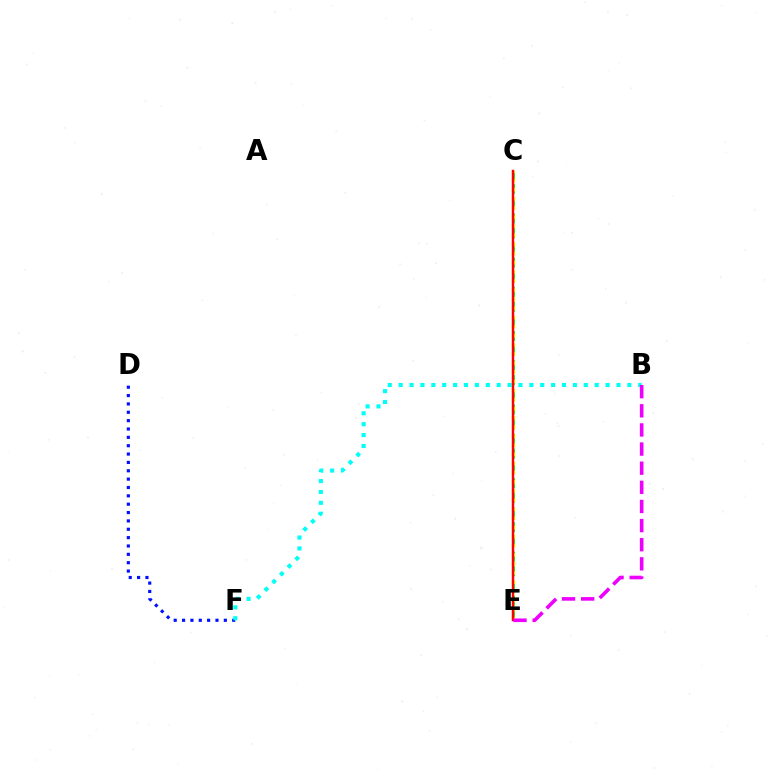{('D', 'F'): [{'color': '#0010ff', 'line_style': 'dotted', 'thickness': 2.27}], ('C', 'E'): [{'color': '#08ff00', 'line_style': 'dashed', 'thickness': 2.0}, {'color': '#fcf500', 'line_style': 'dotted', 'thickness': 2.48}, {'color': '#ff0000', 'line_style': 'solid', 'thickness': 1.75}], ('B', 'F'): [{'color': '#00fff6', 'line_style': 'dotted', 'thickness': 2.96}], ('B', 'E'): [{'color': '#ee00ff', 'line_style': 'dashed', 'thickness': 2.6}]}